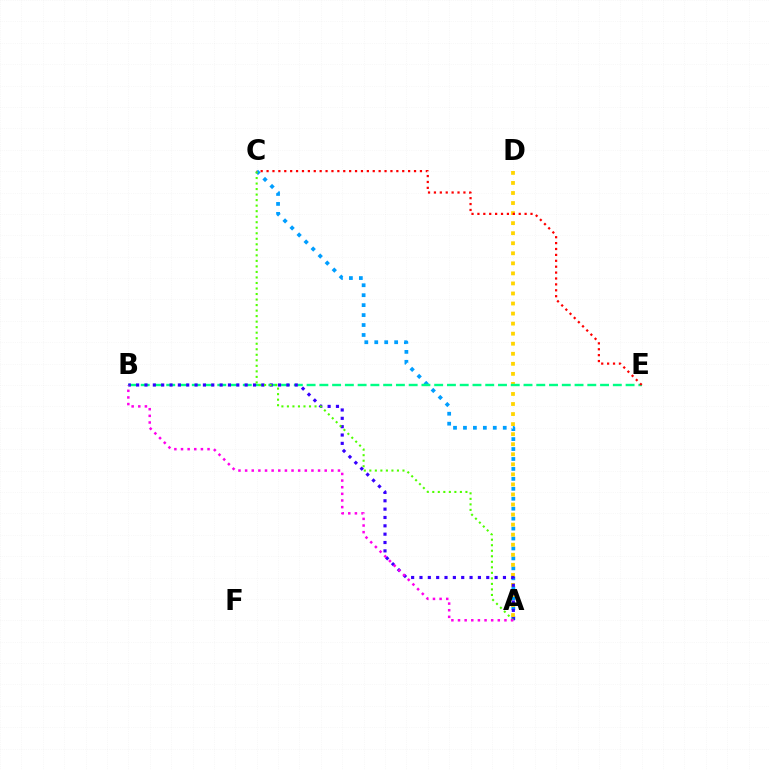{('A', 'C'): [{'color': '#009eff', 'line_style': 'dotted', 'thickness': 2.7}, {'color': '#4fff00', 'line_style': 'dotted', 'thickness': 1.5}], ('A', 'D'): [{'color': '#ffd500', 'line_style': 'dotted', 'thickness': 2.73}], ('B', 'E'): [{'color': '#00ff86', 'line_style': 'dashed', 'thickness': 1.73}], ('A', 'B'): [{'color': '#3700ff', 'line_style': 'dotted', 'thickness': 2.27}, {'color': '#ff00ed', 'line_style': 'dotted', 'thickness': 1.8}], ('C', 'E'): [{'color': '#ff0000', 'line_style': 'dotted', 'thickness': 1.6}]}